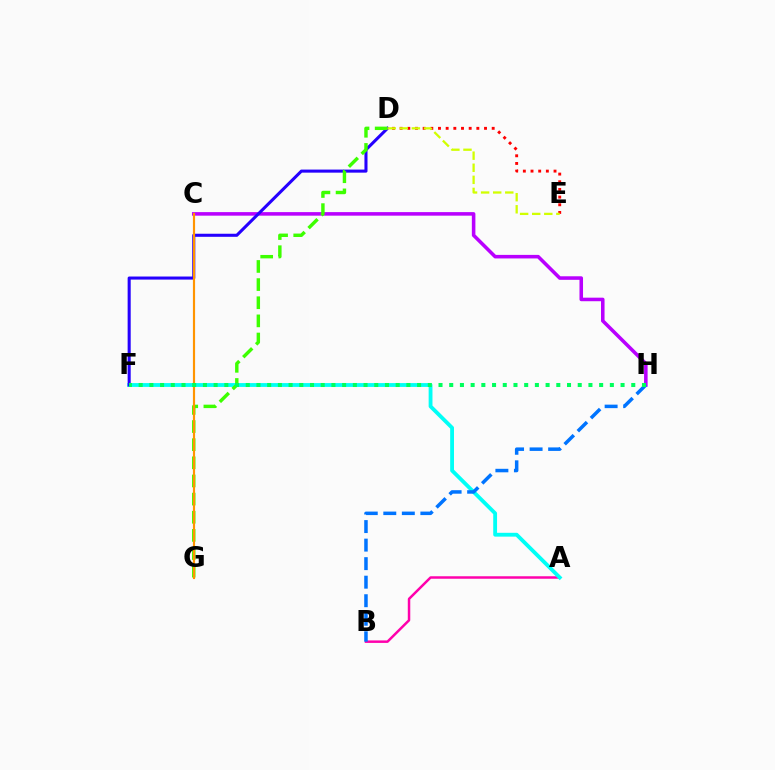{('A', 'B'): [{'color': '#ff00ac', 'line_style': 'solid', 'thickness': 1.79}], ('C', 'H'): [{'color': '#b900ff', 'line_style': 'solid', 'thickness': 2.56}], ('A', 'F'): [{'color': '#00fff6', 'line_style': 'solid', 'thickness': 2.75}], ('B', 'H'): [{'color': '#0074ff', 'line_style': 'dashed', 'thickness': 2.52}], ('D', 'F'): [{'color': '#2500ff', 'line_style': 'solid', 'thickness': 2.21}], ('D', 'E'): [{'color': '#ff0000', 'line_style': 'dotted', 'thickness': 2.08}, {'color': '#d1ff00', 'line_style': 'dashed', 'thickness': 1.64}], ('D', 'G'): [{'color': '#3dff00', 'line_style': 'dashed', 'thickness': 2.46}], ('C', 'G'): [{'color': '#ff9400', 'line_style': 'solid', 'thickness': 1.56}], ('F', 'H'): [{'color': '#00ff5c', 'line_style': 'dotted', 'thickness': 2.91}]}